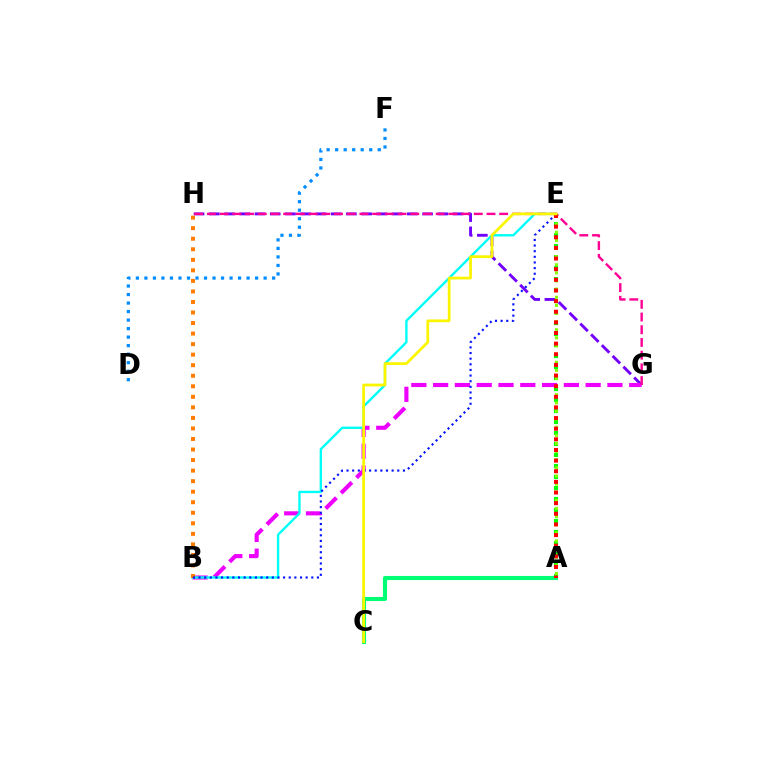{('G', 'H'): [{'color': '#7200ff', 'line_style': 'dashed', 'thickness': 2.07}, {'color': '#ff0094', 'line_style': 'dashed', 'thickness': 1.73}], ('A', 'C'): [{'color': '#00ff74', 'line_style': 'solid', 'thickness': 2.95}], ('B', 'G'): [{'color': '#ee00ff', 'line_style': 'dashed', 'thickness': 2.96}], ('B', 'E'): [{'color': '#00fff6', 'line_style': 'solid', 'thickness': 1.7}, {'color': '#0010ff', 'line_style': 'dotted', 'thickness': 1.53}], ('A', 'E'): [{'color': '#08ff00', 'line_style': 'dotted', 'thickness': 2.99}, {'color': '#84ff00', 'line_style': 'dotted', 'thickness': 2.21}, {'color': '#ff0000', 'line_style': 'dotted', 'thickness': 2.89}], ('B', 'H'): [{'color': '#ff7c00', 'line_style': 'dotted', 'thickness': 2.86}], ('C', 'E'): [{'color': '#fcf500', 'line_style': 'solid', 'thickness': 1.98}], ('D', 'F'): [{'color': '#008cff', 'line_style': 'dotted', 'thickness': 2.31}]}